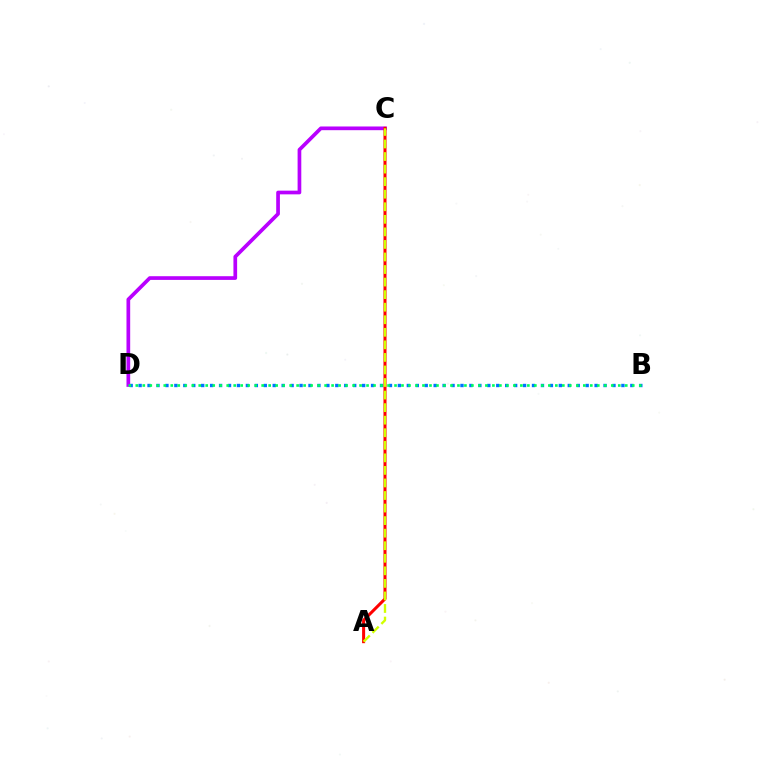{('B', 'D'): [{'color': '#0074ff', 'line_style': 'dotted', 'thickness': 2.43}, {'color': '#00ff5c', 'line_style': 'dotted', 'thickness': 1.9}], ('C', 'D'): [{'color': '#b900ff', 'line_style': 'solid', 'thickness': 2.66}], ('A', 'C'): [{'color': '#ff0000', 'line_style': 'solid', 'thickness': 2.18}, {'color': '#d1ff00', 'line_style': 'dashed', 'thickness': 1.71}]}